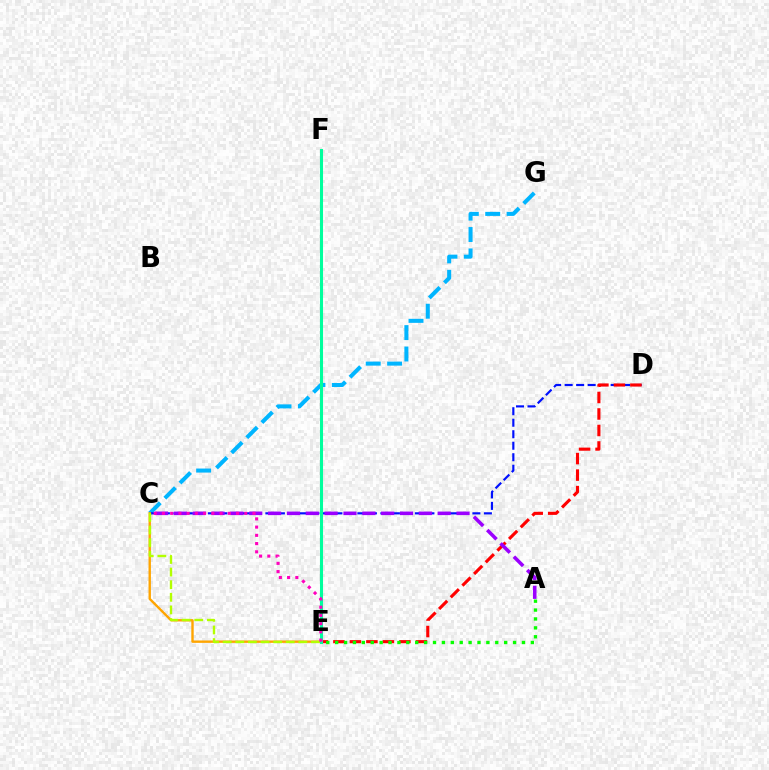{('C', 'G'): [{'color': '#00b5ff', 'line_style': 'dashed', 'thickness': 2.91}], ('C', 'D'): [{'color': '#0010ff', 'line_style': 'dashed', 'thickness': 1.56}], ('D', 'E'): [{'color': '#ff0000', 'line_style': 'dashed', 'thickness': 2.24}], ('C', 'E'): [{'color': '#ffa500', 'line_style': 'solid', 'thickness': 1.72}, {'color': '#b3ff00', 'line_style': 'dashed', 'thickness': 1.71}, {'color': '#ff00bd', 'line_style': 'dotted', 'thickness': 2.24}], ('A', 'C'): [{'color': '#9b00ff', 'line_style': 'dashed', 'thickness': 2.56}], ('A', 'E'): [{'color': '#08ff00', 'line_style': 'dotted', 'thickness': 2.42}], ('E', 'F'): [{'color': '#00ff9d', 'line_style': 'solid', 'thickness': 2.21}]}